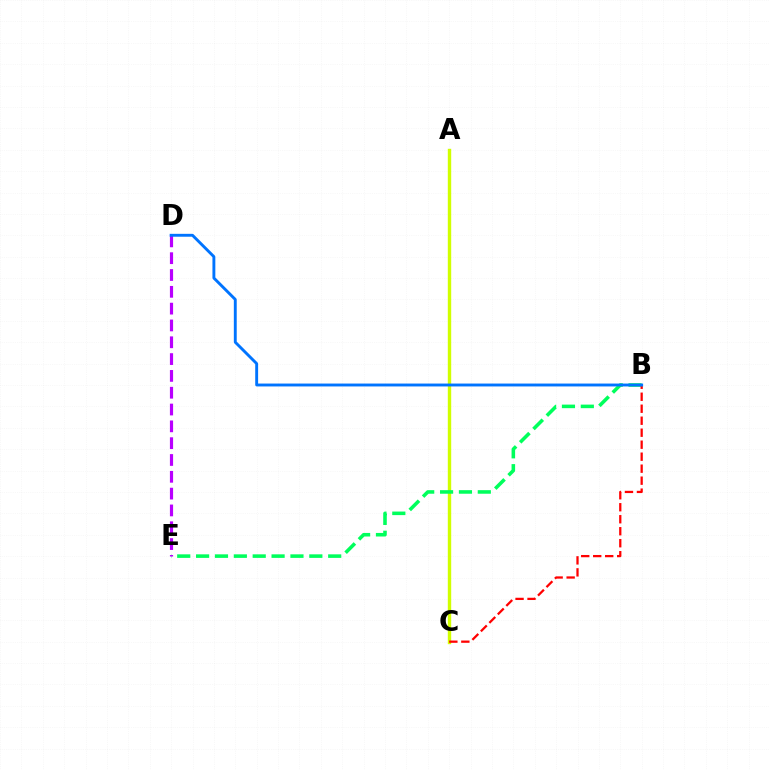{('A', 'C'): [{'color': '#d1ff00', 'line_style': 'solid', 'thickness': 2.44}], ('B', 'E'): [{'color': '#00ff5c', 'line_style': 'dashed', 'thickness': 2.56}], ('B', 'C'): [{'color': '#ff0000', 'line_style': 'dashed', 'thickness': 1.63}], ('D', 'E'): [{'color': '#b900ff', 'line_style': 'dashed', 'thickness': 2.28}], ('B', 'D'): [{'color': '#0074ff', 'line_style': 'solid', 'thickness': 2.08}]}